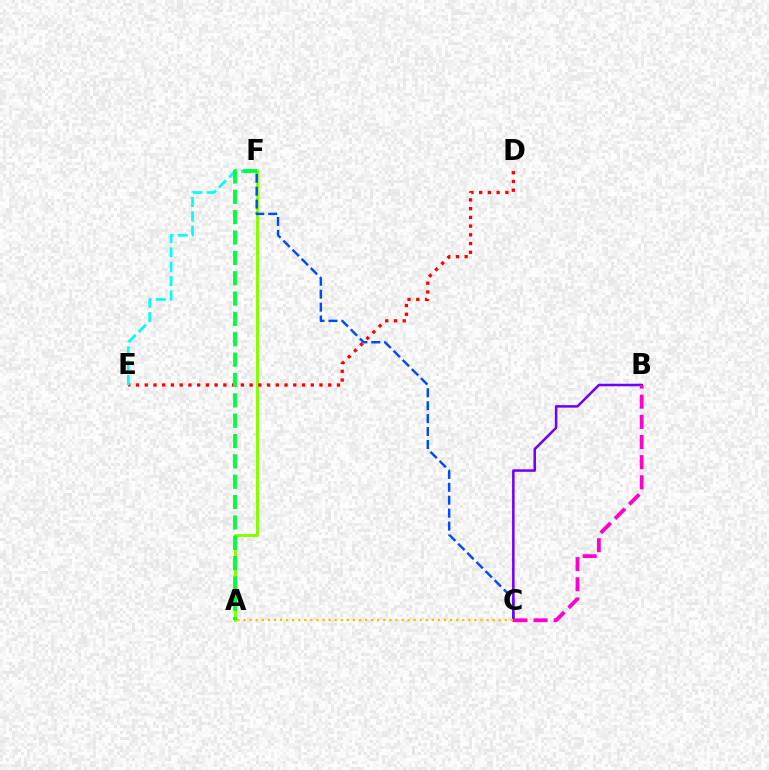{('A', 'F'): [{'color': '#84ff00', 'line_style': 'solid', 'thickness': 2.11}, {'color': '#00ff39', 'line_style': 'dashed', 'thickness': 2.76}], ('C', 'F'): [{'color': '#004bff', 'line_style': 'dashed', 'thickness': 1.76}], ('B', 'C'): [{'color': '#7200ff', 'line_style': 'solid', 'thickness': 1.82}, {'color': '#ff00cf', 'line_style': 'dashed', 'thickness': 2.74}], ('D', 'E'): [{'color': '#ff0000', 'line_style': 'dotted', 'thickness': 2.37}], ('A', 'C'): [{'color': '#ffbd00', 'line_style': 'dotted', 'thickness': 1.65}], ('E', 'F'): [{'color': '#00fff6', 'line_style': 'dashed', 'thickness': 1.95}]}